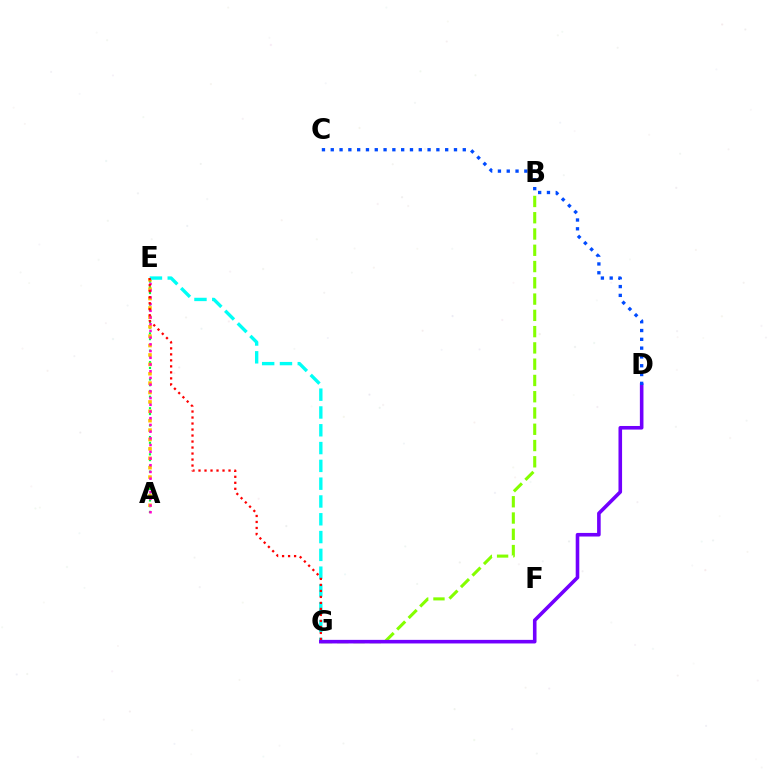{('A', 'E'): [{'color': '#00ff39', 'line_style': 'dotted', 'thickness': 1.56}, {'color': '#ffbd00', 'line_style': 'dotted', 'thickness': 2.55}, {'color': '#ff00cf', 'line_style': 'dotted', 'thickness': 1.82}], ('E', 'G'): [{'color': '#00fff6', 'line_style': 'dashed', 'thickness': 2.42}, {'color': '#ff0000', 'line_style': 'dotted', 'thickness': 1.63}], ('B', 'G'): [{'color': '#84ff00', 'line_style': 'dashed', 'thickness': 2.21}], ('D', 'G'): [{'color': '#7200ff', 'line_style': 'solid', 'thickness': 2.59}], ('C', 'D'): [{'color': '#004bff', 'line_style': 'dotted', 'thickness': 2.39}]}